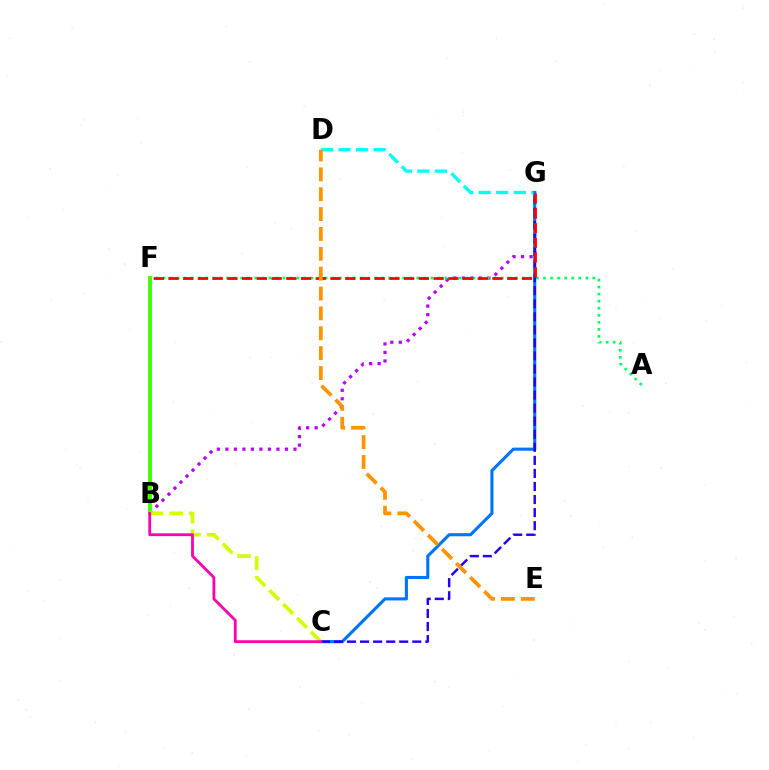{('B', 'G'): [{'color': '#b900ff', 'line_style': 'dotted', 'thickness': 2.31}], ('A', 'F'): [{'color': '#00ff5c', 'line_style': 'dotted', 'thickness': 1.91}], ('D', 'G'): [{'color': '#00fff6', 'line_style': 'dashed', 'thickness': 2.38}], ('B', 'F'): [{'color': '#3dff00', 'line_style': 'solid', 'thickness': 2.77}], ('C', 'G'): [{'color': '#0074ff', 'line_style': 'solid', 'thickness': 2.23}, {'color': '#2500ff', 'line_style': 'dashed', 'thickness': 1.77}], ('F', 'G'): [{'color': '#ff0000', 'line_style': 'dashed', 'thickness': 2.0}], ('D', 'E'): [{'color': '#ff9400', 'line_style': 'dashed', 'thickness': 2.7}], ('B', 'C'): [{'color': '#d1ff00', 'line_style': 'dashed', 'thickness': 2.67}, {'color': '#ff00ac', 'line_style': 'solid', 'thickness': 2.02}]}